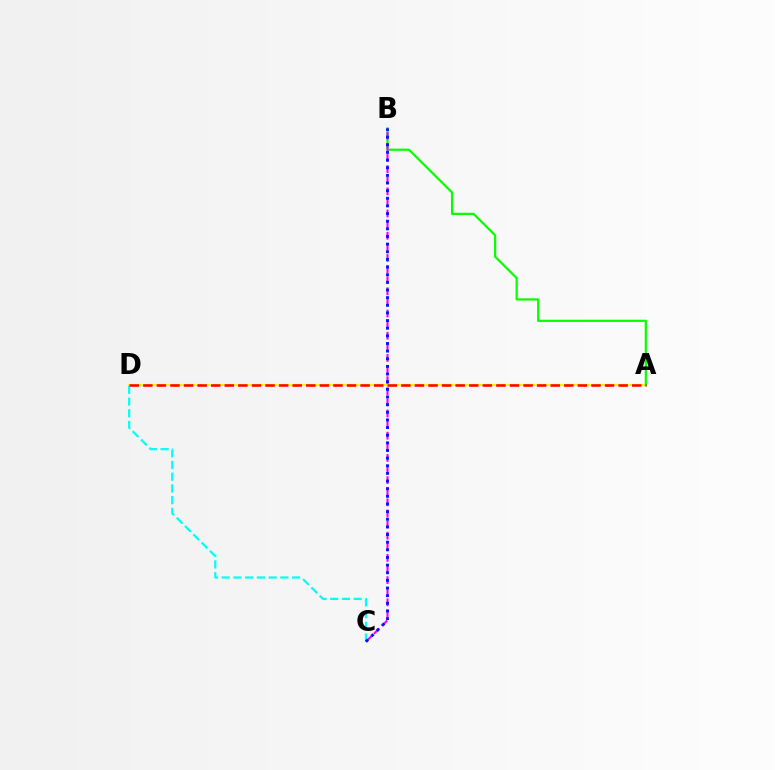{('A', 'D'): [{'color': '#fcf500', 'line_style': 'solid', 'thickness': 1.54}, {'color': '#ff0000', 'line_style': 'dashed', 'thickness': 1.84}], ('A', 'B'): [{'color': '#08ff00', 'line_style': 'solid', 'thickness': 1.6}], ('C', 'D'): [{'color': '#00fff6', 'line_style': 'dashed', 'thickness': 1.59}], ('B', 'C'): [{'color': '#ee00ff', 'line_style': 'dashed', 'thickness': 1.51}, {'color': '#0010ff', 'line_style': 'dotted', 'thickness': 2.08}]}